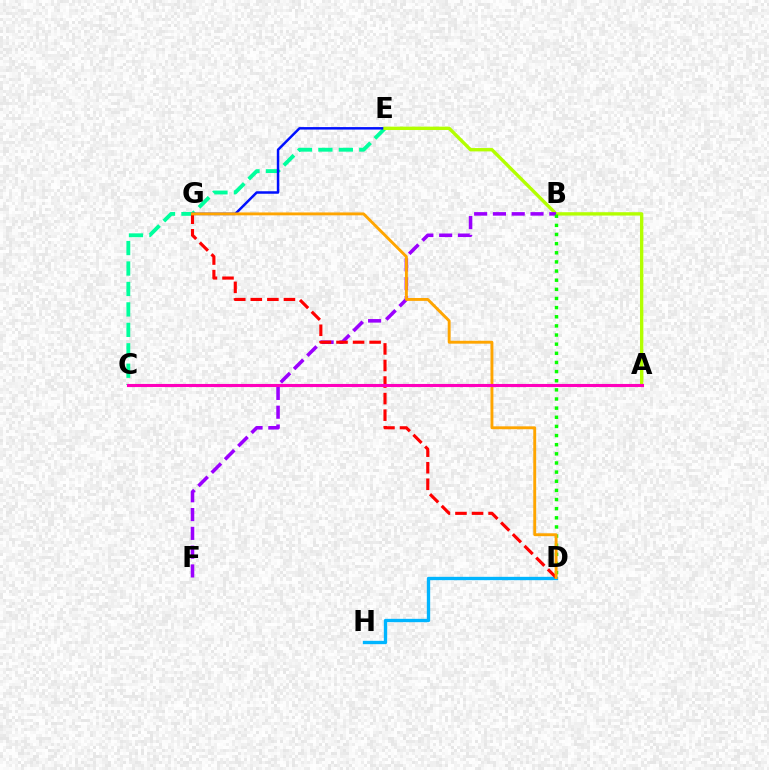{('C', 'E'): [{'color': '#00ff9d', 'line_style': 'dashed', 'thickness': 2.78}], ('E', 'G'): [{'color': '#0010ff', 'line_style': 'solid', 'thickness': 1.8}], ('A', 'E'): [{'color': '#b3ff00', 'line_style': 'solid', 'thickness': 2.42}], ('B', 'F'): [{'color': '#9b00ff', 'line_style': 'dashed', 'thickness': 2.55}], ('B', 'D'): [{'color': '#08ff00', 'line_style': 'dotted', 'thickness': 2.48}], ('D', 'H'): [{'color': '#00b5ff', 'line_style': 'solid', 'thickness': 2.4}], ('D', 'G'): [{'color': '#ff0000', 'line_style': 'dashed', 'thickness': 2.25}, {'color': '#ffa500', 'line_style': 'solid', 'thickness': 2.08}], ('A', 'C'): [{'color': '#ff00bd', 'line_style': 'solid', 'thickness': 2.23}]}